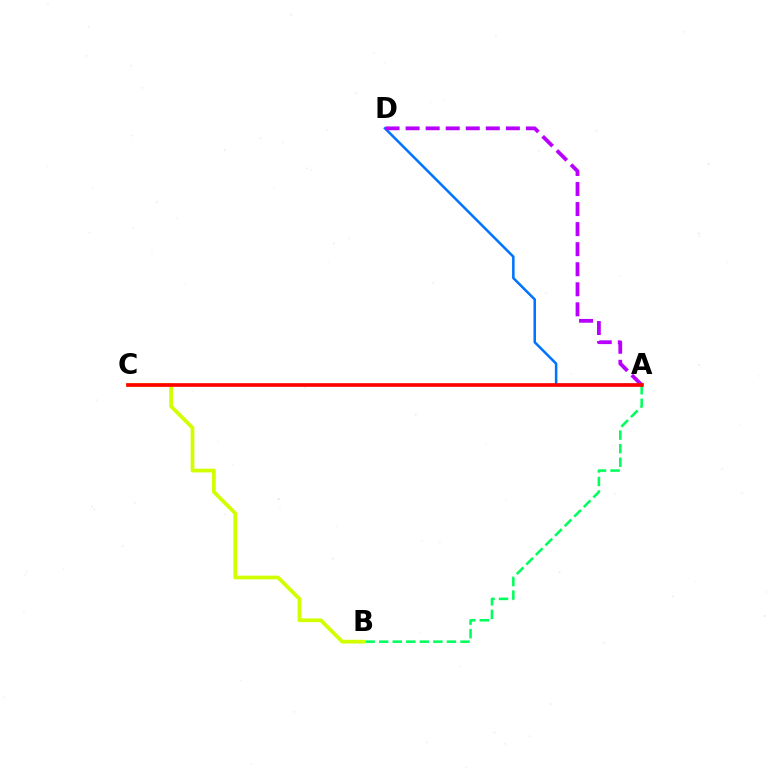{('A', 'B'): [{'color': '#00ff5c', 'line_style': 'dashed', 'thickness': 1.84}], ('B', 'C'): [{'color': '#d1ff00', 'line_style': 'solid', 'thickness': 2.69}], ('A', 'D'): [{'color': '#0074ff', 'line_style': 'solid', 'thickness': 1.82}, {'color': '#b900ff', 'line_style': 'dashed', 'thickness': 2.72}], ('A', 'C'): [{'color': '#ff0000', 'line_style': 'solid', 'thickness': 2.63}]}